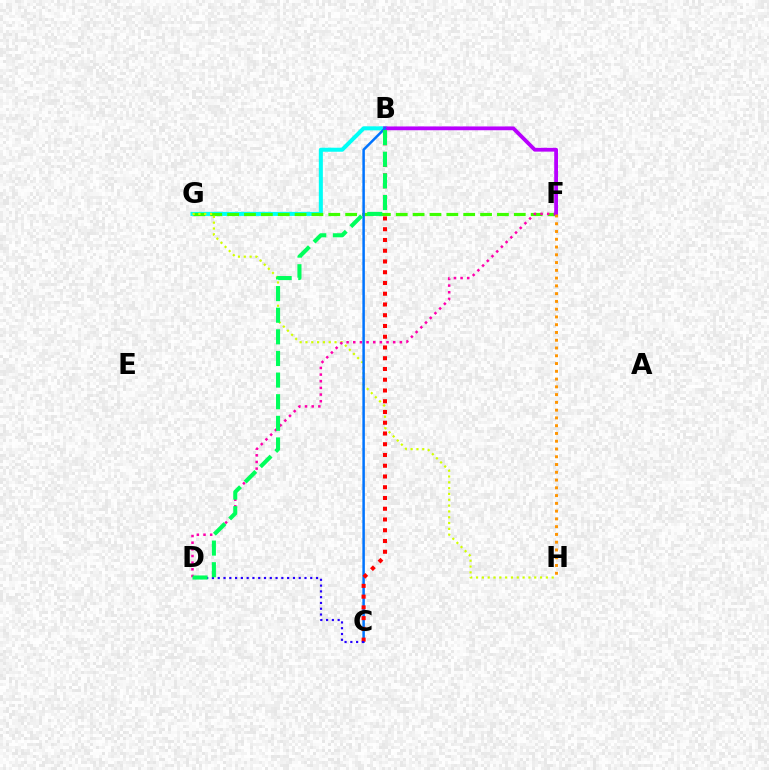{('B', 'G'): [{'color': '#00fff6', 'line_style': 'solid', 'thickness': 2.9}], ('F', 'G'): [{'color': '#3dff00', 'line_style': 'dashed', 'thickness': 2.29}], ('G', 'H'): [{'color': '#d1ff00', 'line_style': 'dotted', 'thickness': 1.58}], ('D', 'F'): [{'color': '#ff00ac', 'line_style': 'dotted', 'thickness': 1.81}], ('B', 'F'): [{'color': '#b900ff', 'line_style': 'solid', 'thickness': 2.74}], ('B', 'C'): [{'color': '#0074ff', 'line_style': 'solid', 'thickness': 1.8}, {'color': '#ff0000', 'line_style': 'dotted', 'thickness': 2.92}], ('F', 'H'): [{'color': '#ff9400', 'line_style': 'dotted', 'thickness': 2.11}], ('C', 'D'): [{'color': '#2500ff', 'line_style': 'dotted', 'thickness': 1.57}], ('B', 'D'): [{'color': '#00ff5c', 'line_style': 'dashed', 'thickness': 2.94}]}